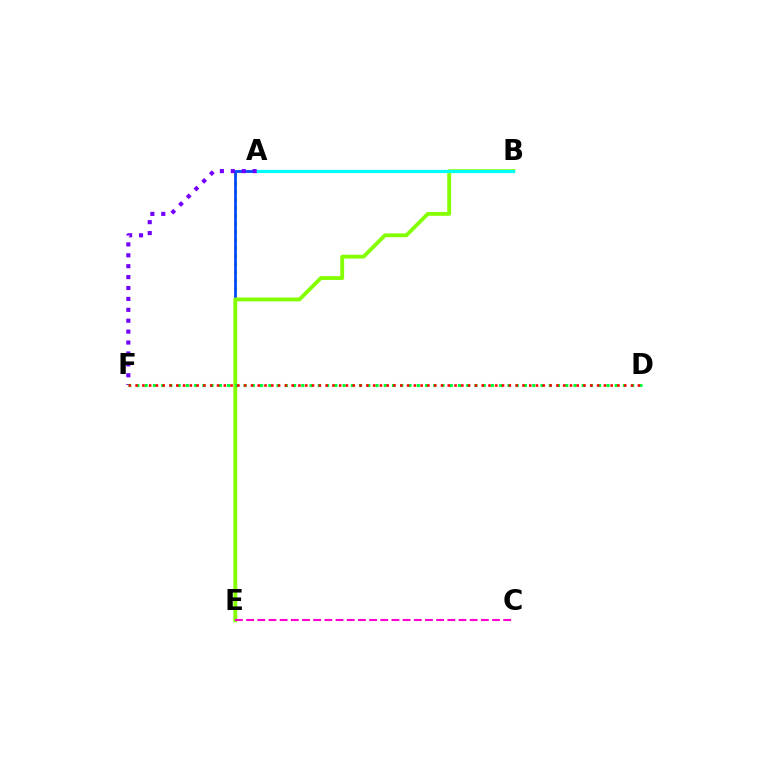{('A', 'E'): [{'color': '#ffbd00', 'line_style': 'dotted', 'thickness': 2.2}, {'color': '#004bff', 'line_style': 'solid', 'thickness': 1.99}], ('B', 'E'): [{'color': '#84ff00', 'line_style': 'solid', 'thickness': 2.76}], ('A', 'B'): [{'color': '#00fff6', 'line_style': 'solid', 'thickness': 2.3}], ('C', 'E'): [{'color': '#ff00cf', 'line_style': 'dashed', 'thickness': 1.52}], ('A', 'F'): [{'color': '#7200ff', 'line_style': 'dotted', 'thickness': 2.96}], ('D', 'F'): [{'color': '#00ff39', 'line_style': 'dotted', 'thickness': 2.24}, {'color': '#ff0000', 'line_style': 'dotted', 'thickness': 1.84}]}